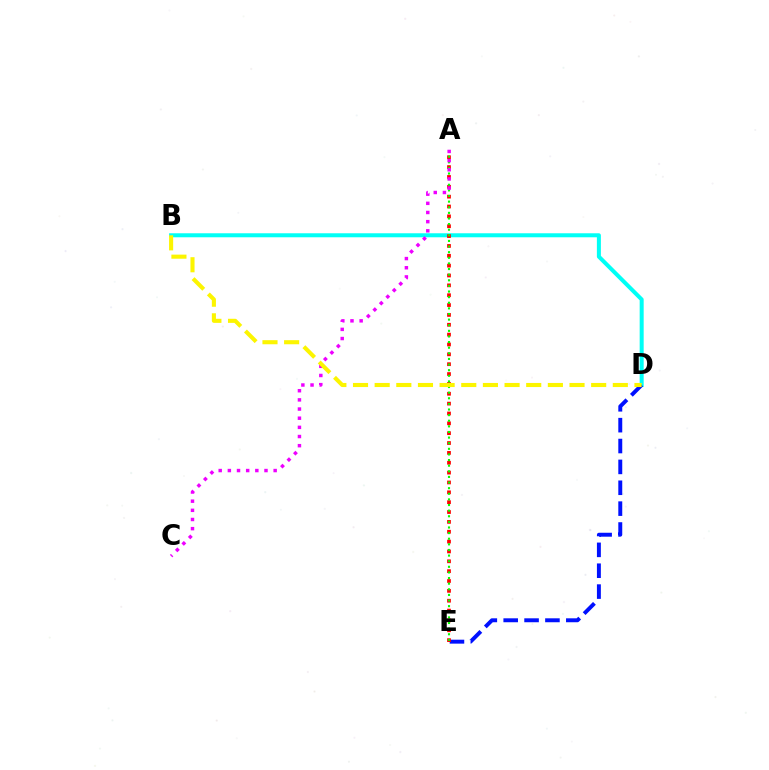{('B', 'D'): [{'color': '#00fff6', 'line_style': 'solid', 'thickness': 2.89}, {'color': '#fcf500', 'line_style': 'dashed', 'thickness': 2.94}], ('D', 'E'): [{'color': '#0010ff', 'line_style': 'dashed', 'thickness': 2.84}], ('A', 'E'): [{'color': '#ff0000', 'line_style': 'dotted', 'thickness': 2.68}, {'color': '#08ff00', 'line_style': 'dotted', 'thickness': 1.53}], ('A', 'C'): [{'color': '#ee00ff', 'line_style': 'dotted', 'thickness': 2.49}]}